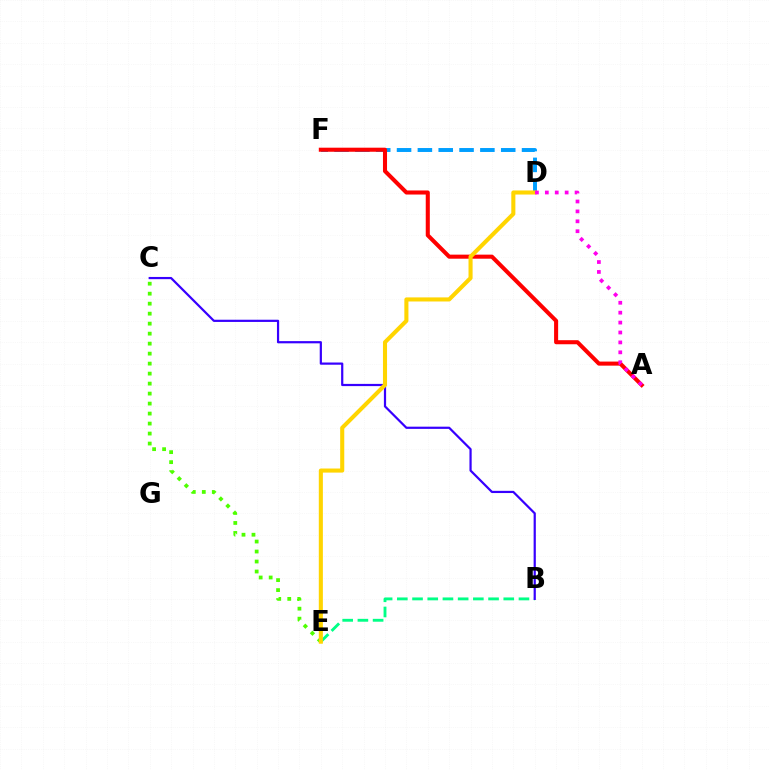{('D', 'F'): [{'color': '#009eff', 'line_style': 'dashed', 'thickness': 2.83}], ('B', 'E'): [{'color': '#00ff86', 'line_style': 'dashed', 'thickness': 2.07}], ('A', 'F'): [{'color': '#ff0000', 'line_style': 'solid', 'thickness': 2.92}], ('B', 'C'): [{'color': '#3700ff', 'line_style': 'solid', 'thickness': 1.59}], ('C', 'E'): [{'color': '#4fff00', 'line_style': 'dotted', 'thickness': 2.71}], ('D', 'E'): [{'color': '#ffd500', 'line_style': 'solid', 'thickness': 2.94}], ('A', 'D'): [{'color': '#ff00ed', 'line_style': 'dotted', 'thickness': 2.69}]}